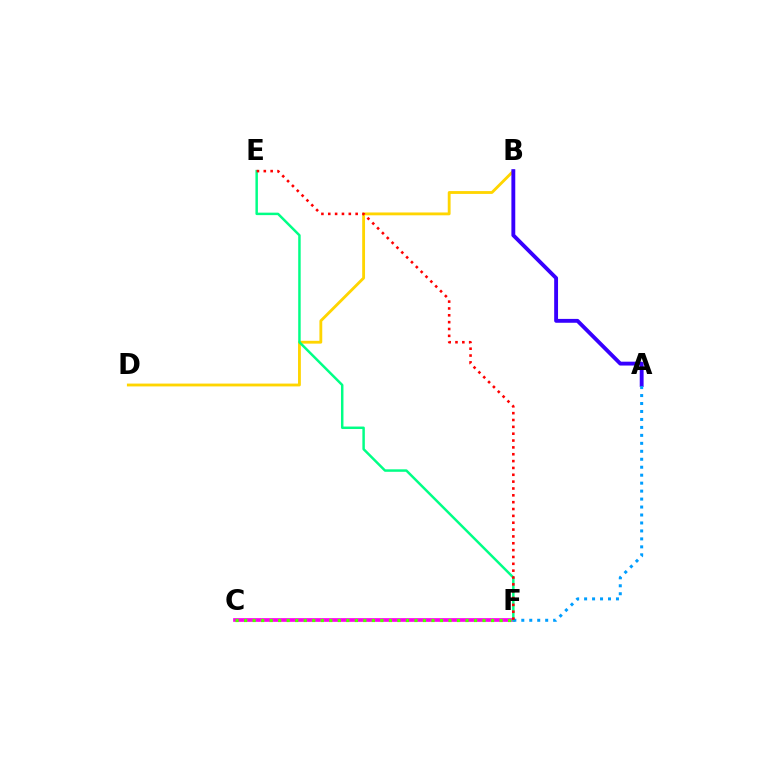{('B', 'D'): [{'color': '#ffd500', 'line_style': 'solid', 'thickness': 2.04}], ('C', 'F'): [{'color': '#ff00ed', 'line_style': 'solid', 'thickness': 2.66}, {'color': '#4fff00', 'line_style': 'dotted', 'thickness': 2.31}], ('E', 'F'): [{'color': '#00ff86', 'line_style': 'solid', 'thickness': 1.78}, {'color': '#ff0000', 'line_style': 'dotted', 'thickness': 1.86}], ('A', 'B'): [{'color': '#3700ff', 'line_style': 'solid', 'thickness': 2.78}], ('A', 'F'): [{'color': '#009eff', 'line_style': 'dotted', 'thickness': 2.16}]}